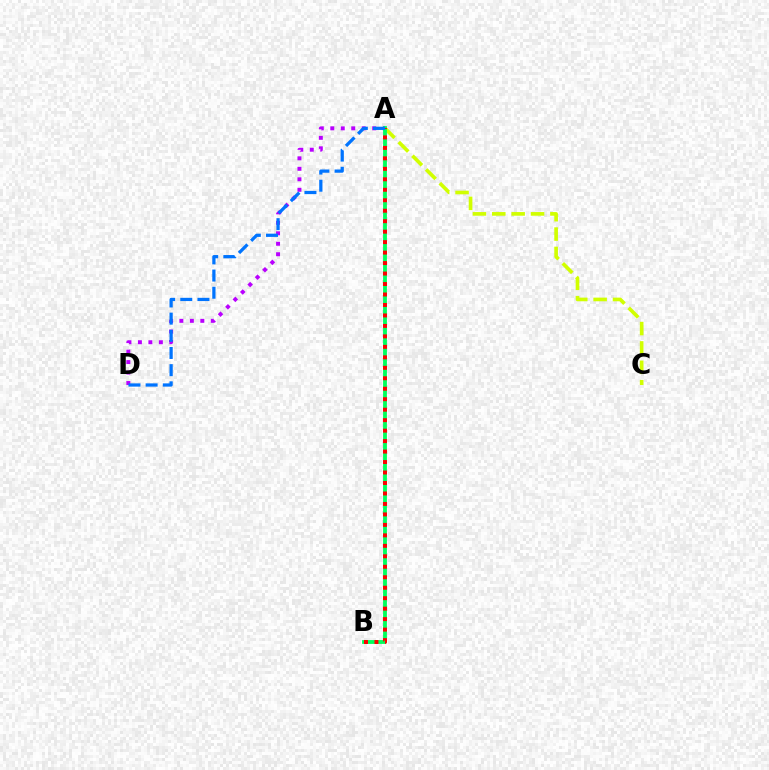{('A', 'D'): [{'color': '#b900ff', 'line_style': 'dotted', 'thickness': 2.85}, {'color': '#0074ff', 'line_style': 'dashed', 'thickness': 2.33}], ('A', 'C'): [{'color': '#d1ff00', 'line_style': 'dashed', 'thickness': 2.63}], ('A', 'B'): [{'color': '#00ff5c', 'line_style': 'solid', 'thickness': 2.75}, {'color': '#ff0000', 'line_style': 'dotted', 'thickness': 2.85}]}